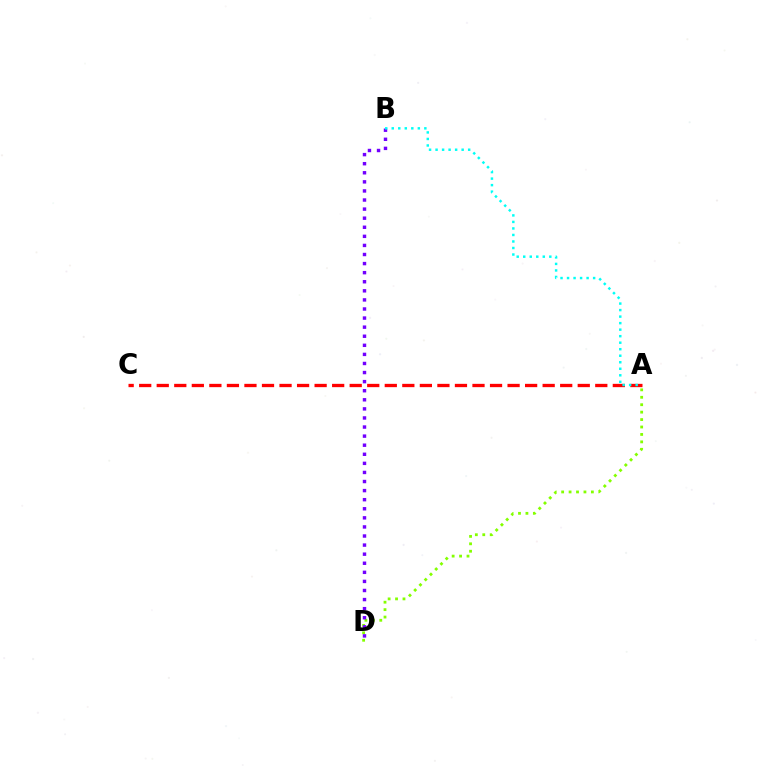{('A', 'C'): [{'color': '#ff0000', 'line_style': 'dashed', 'thickness': 2.38}], ('A', 'D'): [{'color': '#84ff00', 'line_style': 'dotted', 'thickness': 2.02}], ('B', 'D'): [{'color': '#7200ff', 'line_style': 'dotted', 'thickness': 2.47}], ('A', 'B'): [{'color': '#00fff6', 'line_style': 'dotted', 'thickness': 1.77}]}